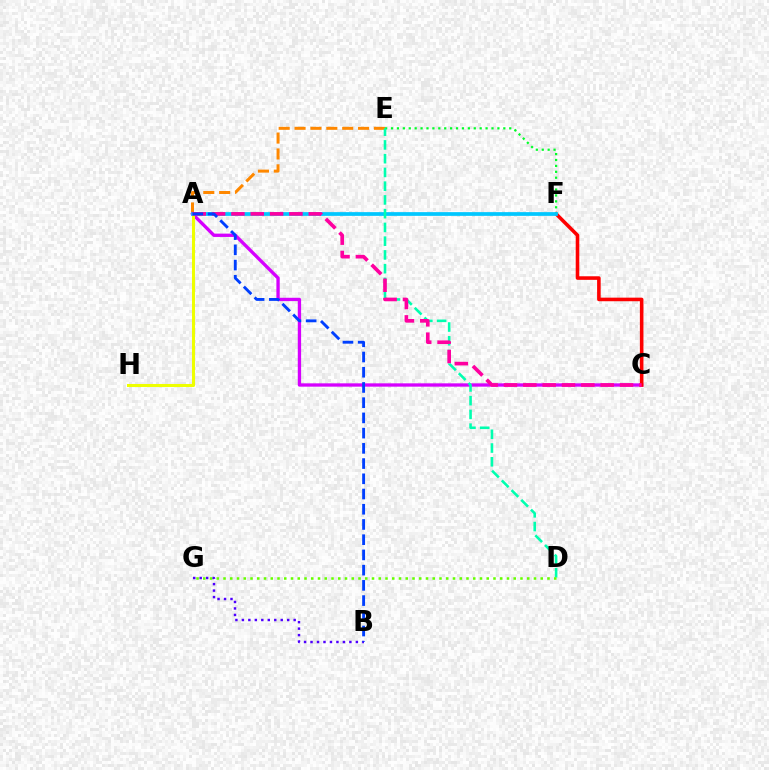{('A', 'E'): [{'color': '#ff8800', 'line_style': 'dashed', 'thickness': 2.16}], ('A', 'C'): [{'color': '#d600ff', 'line_style': 'solid', 'thickness': 2.39}, {'color': '#ff00a0', 'line_style': 'dashed', 'thickness': 2.63}], ('C', 'F'): [{'color': '#ff0000', 'line_style': 'solid', 'thickness': 2.57}], ('A', 'H'): [{'color': '#eeff00', 'line_style': 'solid', 'thickness': 2.19}], ('B', 'G'): [{'color': '#4f00ff', 'line_style': 'dotted', 'thickness': 1.76}], ('E', 'F'): [{'color': '#00ff27', 'line_style': 'dotted', 'thickness': 1.61}], ('A', 'F'): [{'color': '#00c7ff', 'line_style': 'solid', 'thickness': 2.68}], ('D', 'E'): [{'color': '#00ffaf', 'line_style': 'dashed', 'thickness': 1.87}], ('D', 'G'): [{'color': '#66ff00', 'line_style': 'dotted', 'thickness': 1.83}], ('A', 'B'): [{'color': '#003fff', 'line_style': 'dashed', 'thickness': 2.07}]}